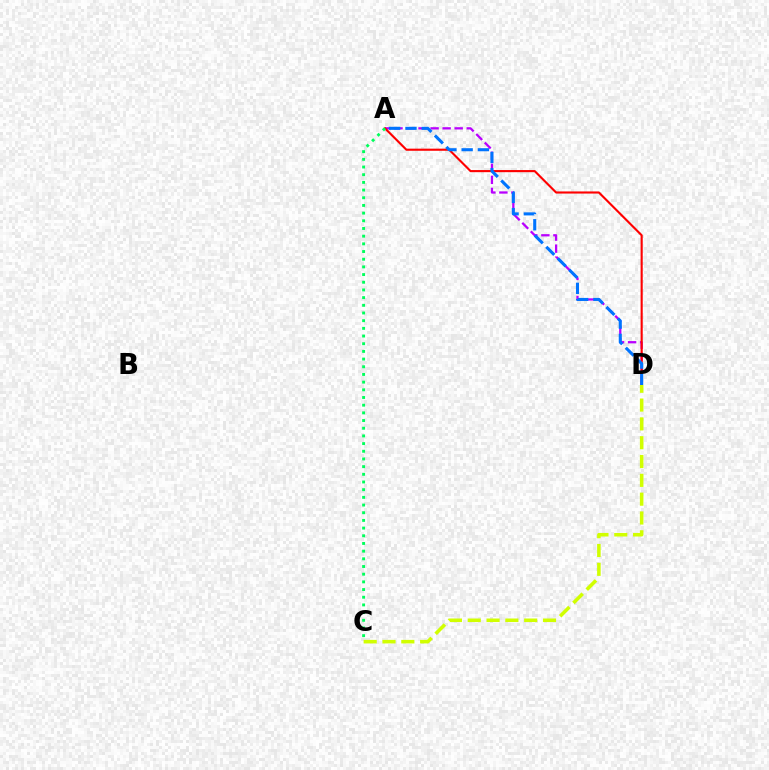{('A', 'D'): [{'color': '#b900ff', 'line_style': 'dashed', 'thickness': 1.64}, {'color': '#ff0000', 'line_style': 'solid', 'thickness': 1.53}, {'color': '#0074ff', 'line_style': 'dashed', 'thickness': 2.21}], ('A', 'C'): [{'color': '#00ff5c', 'line_style': 'dotted', 'thickness': 2.09}], ('C', 'D'): [{'color': '#d1ff00', 'line_style': 'dashed', 'thickness': 2.56}]}